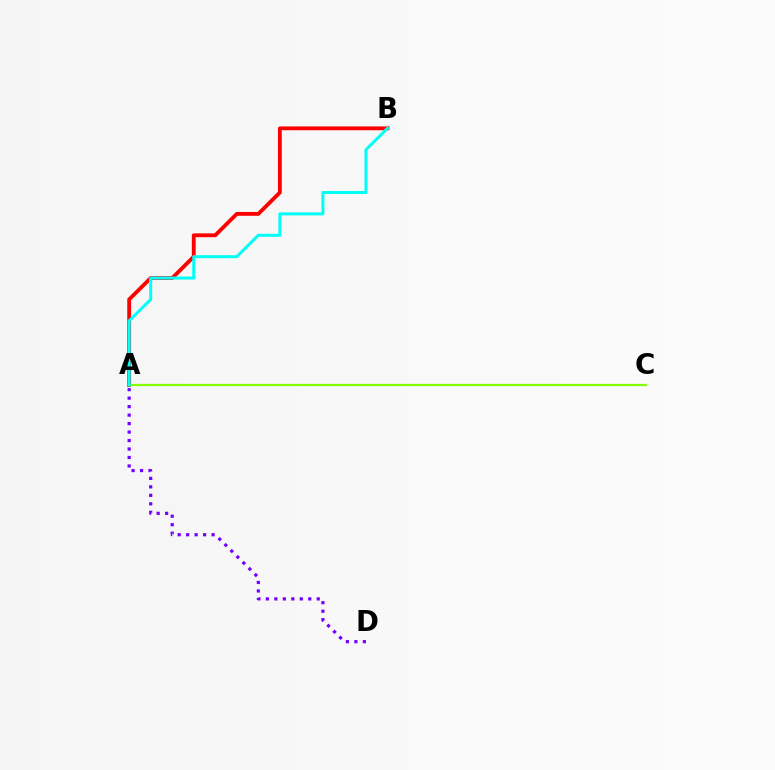{('A', 'D'): [{'color': '#7200ff', 'line_style': 'dotted', 'thickness': 2.3}], ('A', 'B'): [{'color': '#ff0000', 'line_style': 'solid', 'thickness': 2.76}, {'color': '#00fff6', 'line_style': 'solid', 'thickness': 2.16}], ('A', 'C'): [{'color': '#84ff00', 'line_style': 'solid', 'thickness': 1.61}]}